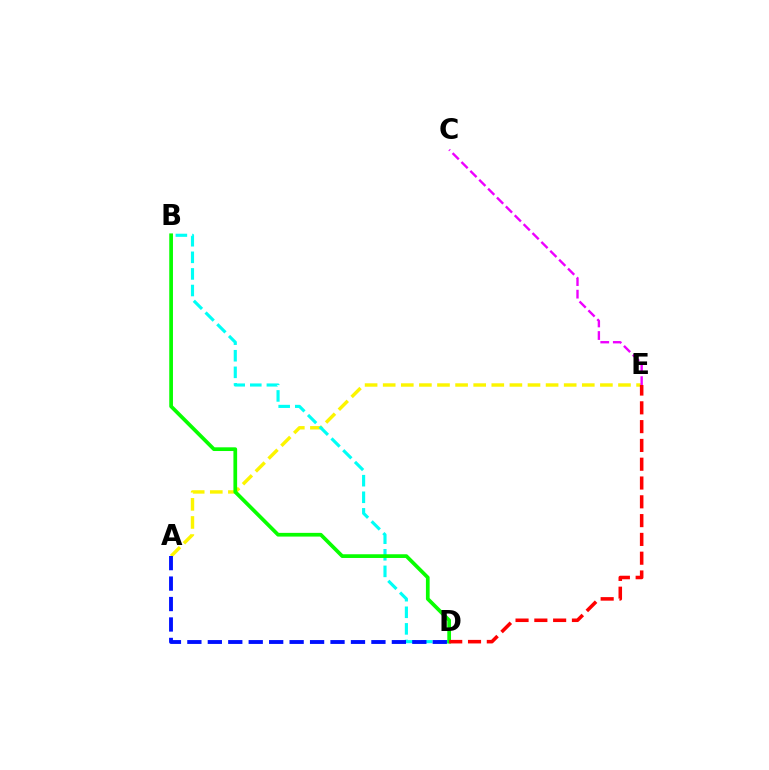{('A', 'E'): [{'color': '#fcf500', 'line_style': 'dashed', 'thickness': 2.46}], ('B', 'D'): [{'color': '#00fff6', 'line_style': 'dashed', 'thickness': 2.25}, {'color': '#08ff00', 'line_style': 'solid', 'thickness': 2.67}], ('C', 'E'): [{'color': '#ee00ff', 'line_style': 'dashed', 'thickness': 1.71}], ('A', 'D'): [{'color': '#0010ff', 'line_style': 'dashed', 'thickness': 2.78}], ('D', 'E'): [{'color': '#ff0000', 'line_style': 'dashed', 'thickness': 2.55}]}